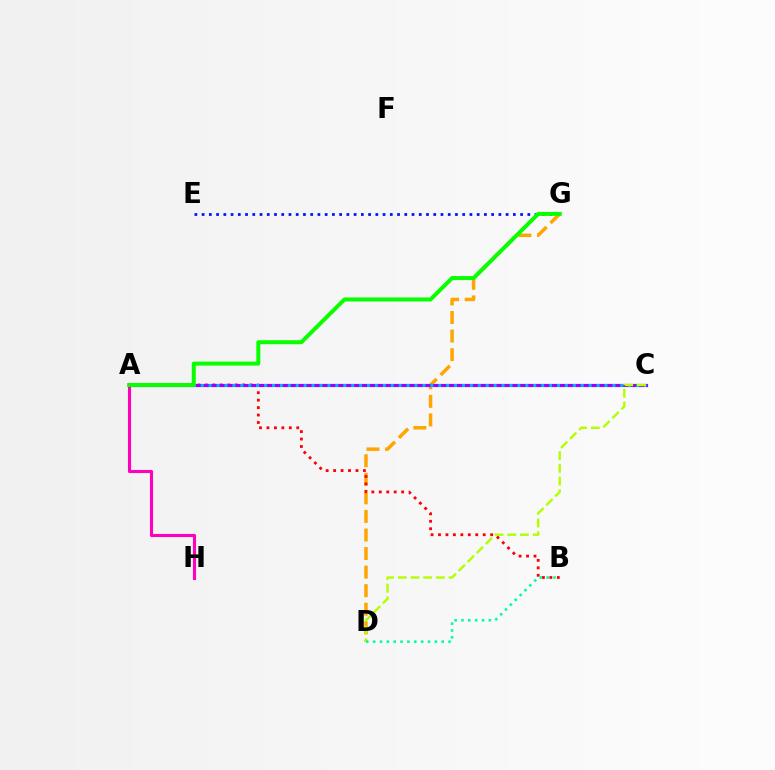{('E', 'G'): [{'color': '#0010ff', 'line_style': 'dotted', 'thickness': 1.97}], ('D', 'G'): [{'color': '#ffa500', 'line_style': 'dashed', 'thickness': 2.52}], ('A', 'B'): [{'color': '#ff0000', 'line_style': 'dotted', 'thickness': 2.02}], ('A', 'C'): [{'color': '#9b00ff', 'line_style': 'solid', 'thickness': 2.28}, {'color': '#00b5ff', 'line_style': 'dotted', 'thickness': 2.15}], ('C', 'D'): [{'color': '#b3ff00', 'line_style': 'dashed', 'thickness': 1.73}], ('A', 'H'): [{'color': '#ff00bd', 'line_style': 'solid', 'thickness': 2.24}], ('B', 'D'): [{'color': '#00ff9d', 'line_style': 'dotted', 'thickness': 1.86}], ('A', 'G'): [{'color': '#08ff00', 'line_style': 'solid', 'thickness': 2.87}]}